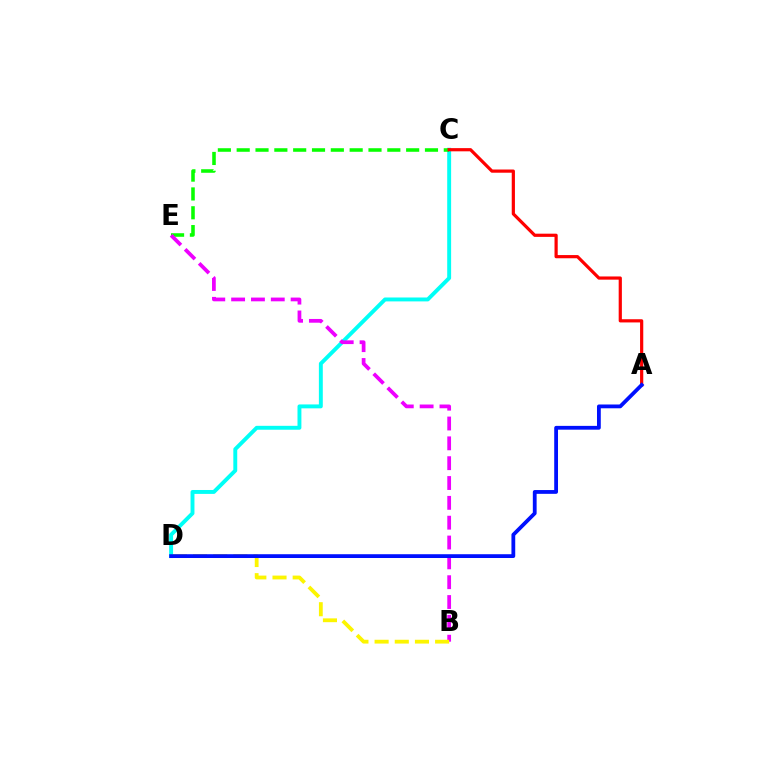{('C', 'D'): [{'color': '#00fff6', 'line_style': 'solid', 'thickness': 2.81}], ('C', 'E'): [{'color': '#08ff00', 'line_style': 'dashed', 'thickness': 2.56}], ('B', 'E'): [{'color': '#ee00ff', 'line_style': 'dashed', 'thickness': 2.69}], ('A', 'C'): [{'color': '#ff0000', 'line_style': 'solid', 'thickness': 2.3}], ('B', 'D'): [{'color': '#fcf500', 'line_style': 'dashed', 'thickness': 2.74}], ('A', 'D'): [{'color': '#0010ff', 'line_style': 'solid', 'thickness': 2.73}]}